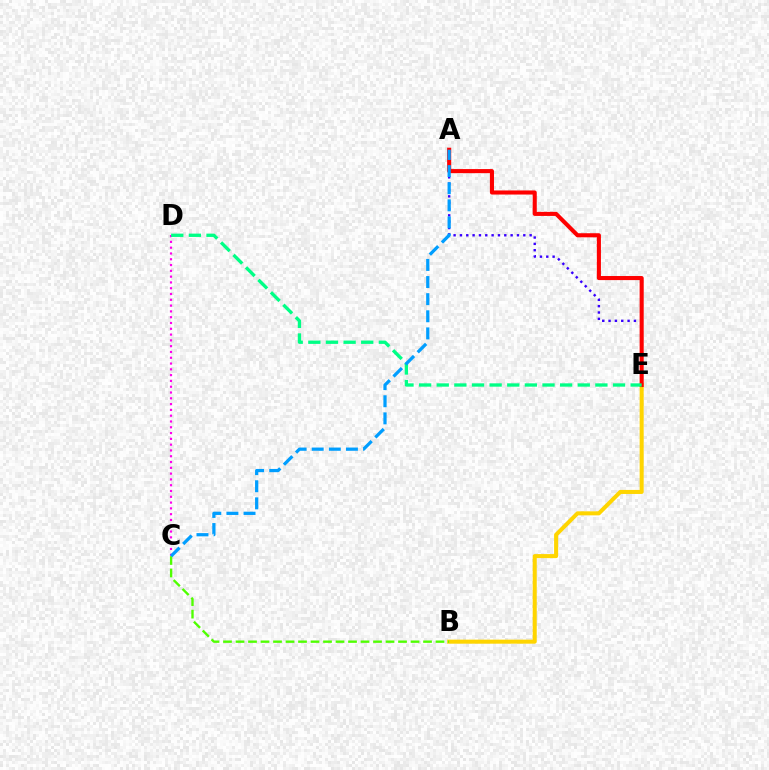{('B', 'E'): [{'color': '#ffd500', 'line_style': 'solid', 'thickness': 2.91}], ('B', 'C'): [{'color': '#4fff00', 'line_style': 'dashed', 'thickness': 1.7}], ('A', 'E'): [{'color': '#3700ff', 'line_style': 'dotted', 'thickness': 1.72}, {'color': '#ff0000', 'line_style': 'solid', 'thickness': 2.94}], ('C', 'D'): [{'color': '#ff00ed', 'line_style': 'dotted', 'thickness': 1.57}], ('D', 'E'): [{'color': '#00ff86', 'line_style': 'dashed', 'thickness': 2.39}], ('A', 'C'): [{'color': '#009eff', 'line_style': 'dashed', 'thickness': 2.33}]}